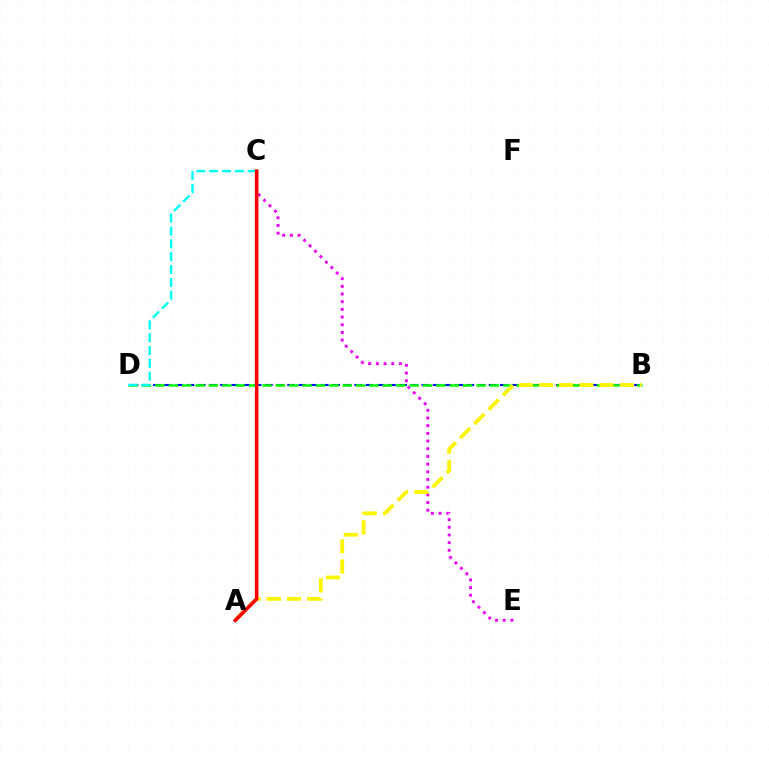{('C', 'E'): [{'color': '#ee00ff', 'line_style': 'dotted', 'thickness': 2.09}], ('B', 'D'): [{'color': '#0010ff', 'line_style': 'dashed', 'thickness': 1.52}, {'color': '#08ff00', 'line_style': 'dashed', 'thickness': 1.82}], ('A', 'B'): [{'color': '#fcf500', 'line_style': 'dashed', 'thickness': 2.74}], ('C', 'D'): [{'color': '#00fff6', 'line_style': 'dashed', 'thickness': 1.74}], ('A', 'C'): [{'color': '#ff0000', 'line_style': 'solid', 'thickness': 2.57}]}